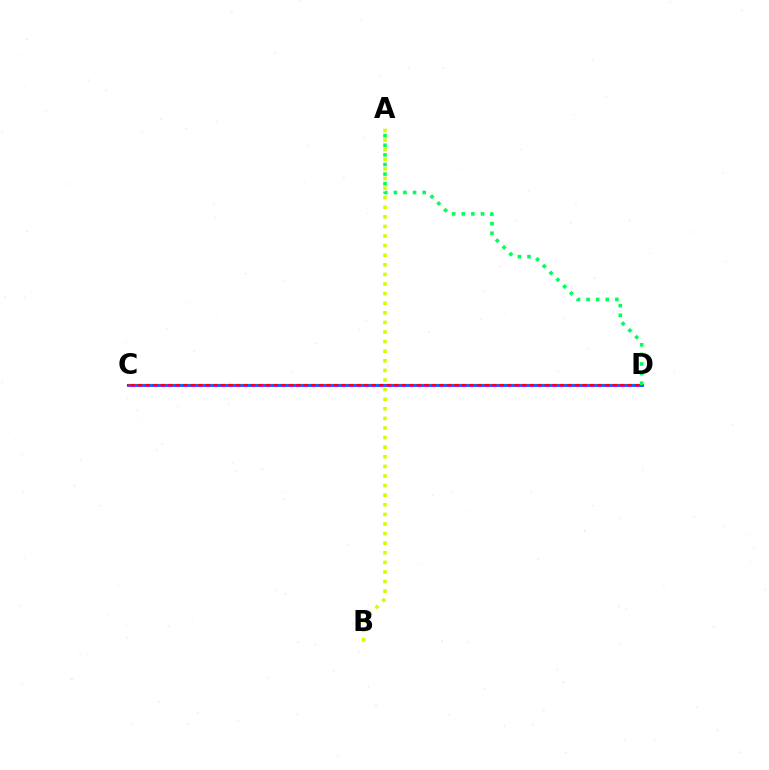{('C', 'D'): [{'color': '#b900ff', 'line_style': 'solid', 'thickness': 2.04}, {'color': '#ff0000', 'line_style': 'solid', 'thickness': 1.54}, {'color': '#0074ff', 'line_style': 'dotted', 'thickness': 2.05}], ('A', 'D'): [{'color': '#00ff5c', 'line_style': 'dotted', 'thickness': 2.61}], ('A', 'B'): [{'color': '#d1ff00', 'line_style': 'dotted', 'thickness': 2.61}]}